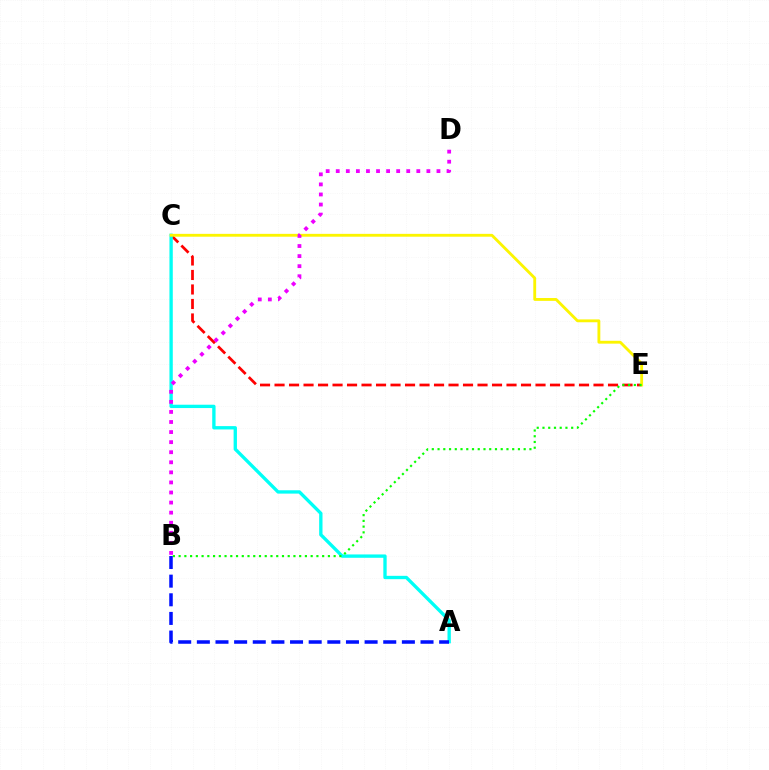{('C', 'E'): [{'color': '#ff0000', 'line_style': 'dashed', 'thickness': 1.97}, {'color': '#fcf500', 'line_style': 'solid', 'thickness': 2.05}], ('A', 'C'): [{'color': '#00fff6', 'line_style': 'solid', 'thickness': 2.4}], ('B', 'E'): [{'color': '#08ff00', 'line_style': 'dotted', 'thickness': 1.56}], ('B', 'D'): [{'color': '#ee00ff', 'line_style': 'dotted', 'thickness': 2.74}], ('A', 'B'): [{'color': '#0010ff', 'line_style': 'dashed', 'thickness': 2.53}]}